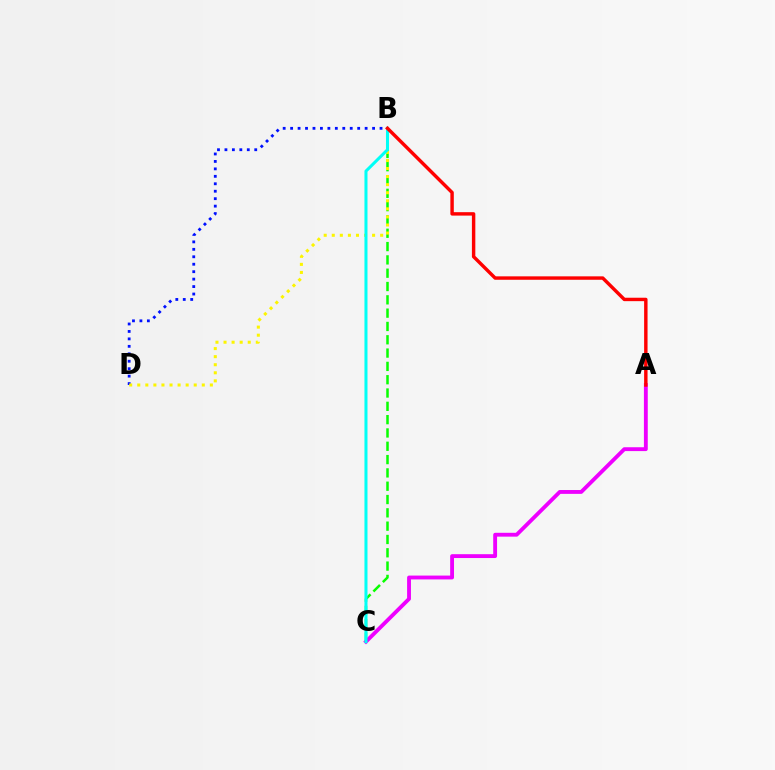{('B', 'C'): [{'color': '#08ff00', 'line_style': 'dashed', 'thickness': 1.81}, {'color': '#00fff6', 'line_style': 'solid', 'thickness': 2.19}], ('B', 'D'): [{'color': '#0010ff', 'line_style': 'dotted', 'thickness': 2.02}, {'color': '#fcf500', 'line_style': 'dotted', 'thickness': 2.19}], ('A', 'C'): [{'color': '#ee00ff', 'line_style': 'solid', 'thickness': 2.77}], ('A', 'B'): [{'color': '#ff0000', 'line_style': 'solid', 'thickness': 2.47}]}